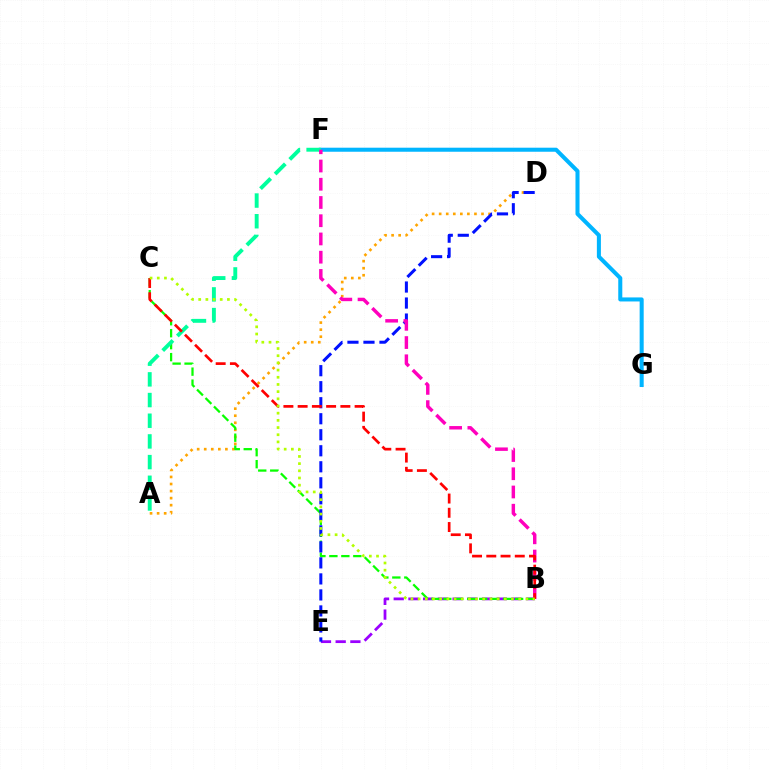{('A', 'D'): [{'color': '#ffa500', 'line_style': 'dotted', 'thickness': 1.92}], ('B', 'E'): [{'color': '#9b00ff', 'line_style': 'dashed', 'thickness': 2.0}], ('F', 'G'): [{'color': '#00b5ff', 'line_style': 'solid', 'thickness': 2.91}], ('B', 'C'): [{'color': '#08ff00', 'line_style': 'dashed', 'thickness': 1.63}, {'color': '#ff0000', 'line_style': 'dashed', 'thickness': 1.93}, {'color': '#b3ff00', 'line_style': 'dotted', 'thickness': 1.95}], ('A', 'F'): [{'color': '#00ff9d', 'line_style': 'dashed', 'thickness': 2.81}], ('D', 'E'): [{'color': '#0010ff', 'line_style': 'dashed', 'thickness': 2.18}], ('B', 'F'): [{'color': '#ff00bd', 'line_style': 'dashed', 'thickness': 2.48}]}